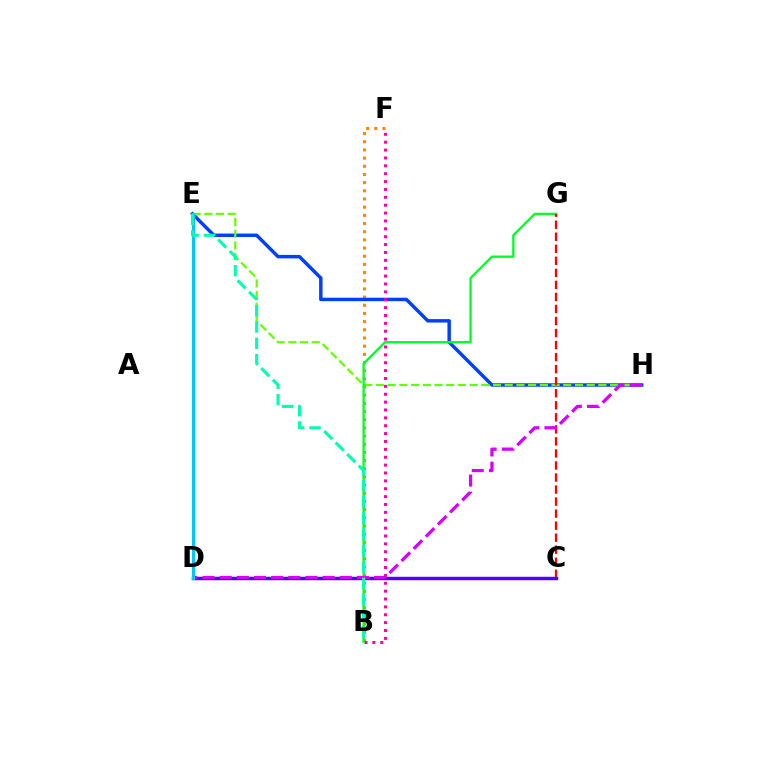{('B', 'F'): [{'color': '#ff8800', 'line_style': 'dotted', 'thickness': 2.22}, {'color': '#ff00a0', 'line_style': 'dotted', 'thickness': 2.14}], ('E', 'H'): [{'color': '#003fff', 'line_style': 'solid', 'thickness': 2.49}, {'color': '#66ff00', 'line_style': 'dashed', 'thickness': 1.59}], ('C', 'D'): [{'color': '#eeff00', 'line_style': 'dashed', 'thickness': 1.96}, {'color': '#4f00ff', 'line_style': 'solid', 'thickness': 2.47}], ('B', 'G'): [{'color': '#00ff27', 'line_style': 'solid', 'thickness': 1.67}], ('C', 'G'): [{'color': '#ff0000', 'line_style': 'dashed', 'thickness': 1.64}], ('D', 'H'): [{'color': '#d600ff', 'line_style': 'dashed', 'thickness': 2.33}], ('D', 'E'): [{'color': '#00c7ff', 'line_style': 'solid', 'thickness': 2.23}], ('B', 'E'): [{'color': '#00ffaf', 'line_style': 'dashed', 'thickness': 2.21}]}